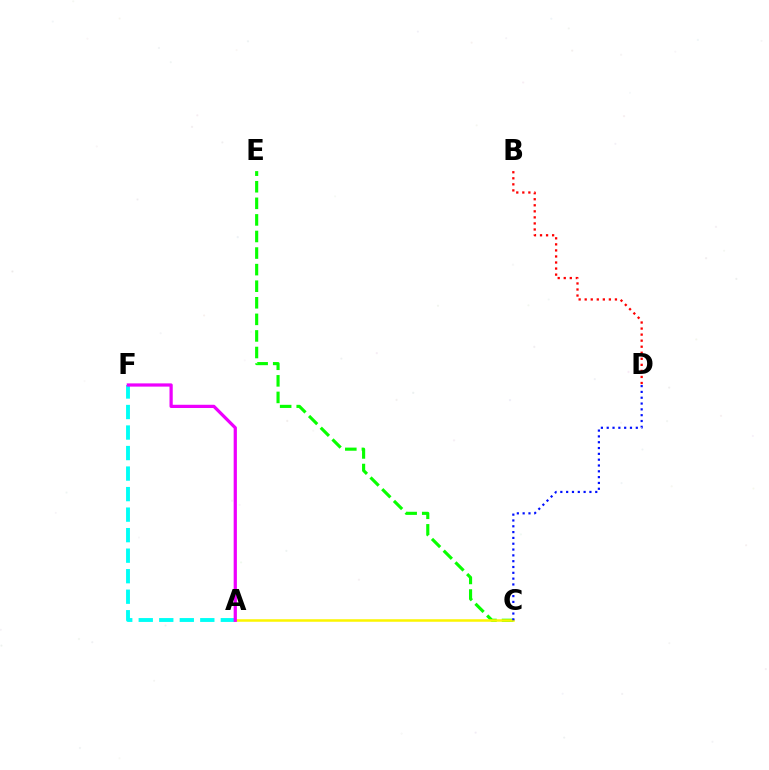{('C', 'E'): [{'color': '#08ff00', 'line_style': 'dashed', 'thickness': 2.25}], ('A', 'C'): [{'color': '#fcf500', 'line_style': 'solid', 'thickness': 1.81}], ('B', 'D'): [{'color': '#ff0000', 'line_style': 'dotted', 'thickness': 1.64}], ('C', 'D'): [{'color': '#0010ff', 'line_style': 'dotted', 'thickness': 1.58}], ('A', 'F'): [{'color': '#00fff6', 'line_style': 'dashed', 'thickness': 2.79}, {'color': '#ee00ff', 'line_style': 'solid', 'thickness': 2.33}]}